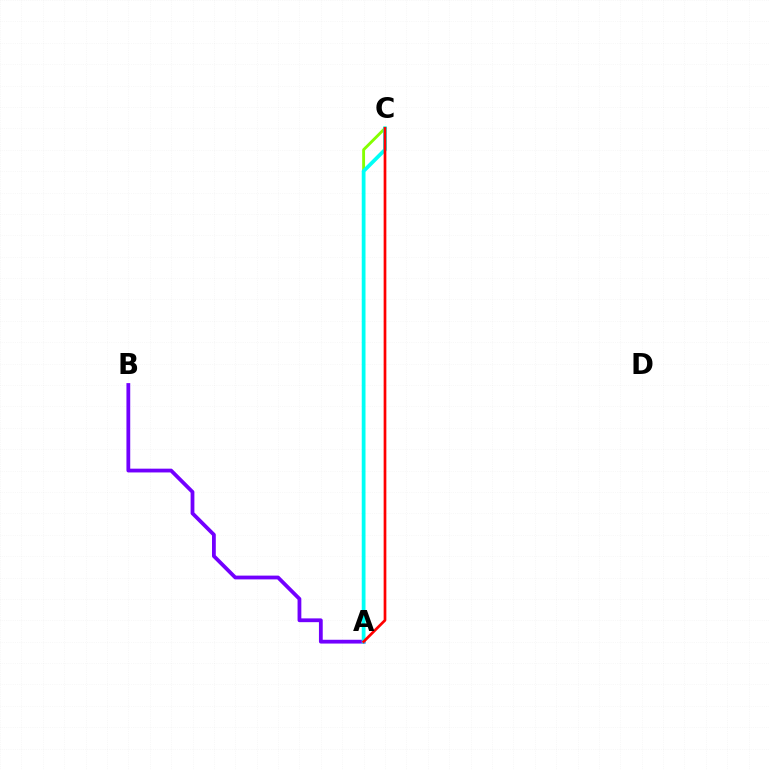{('A', 'C'): [{'color': '#84ff00', 'line_style': 'solid', 'thickness': 2.07}, {'color': '#00fff6', 'line_style': 'solid', 'thickness': 2.69}, {'color': '#ff0000', 'line_style': 'solid', 'thickness': 1.95}], ('A', 'B'): [{'color': '#7200ff', 'line_style': 'solid', 'thickness': 2.72}]}